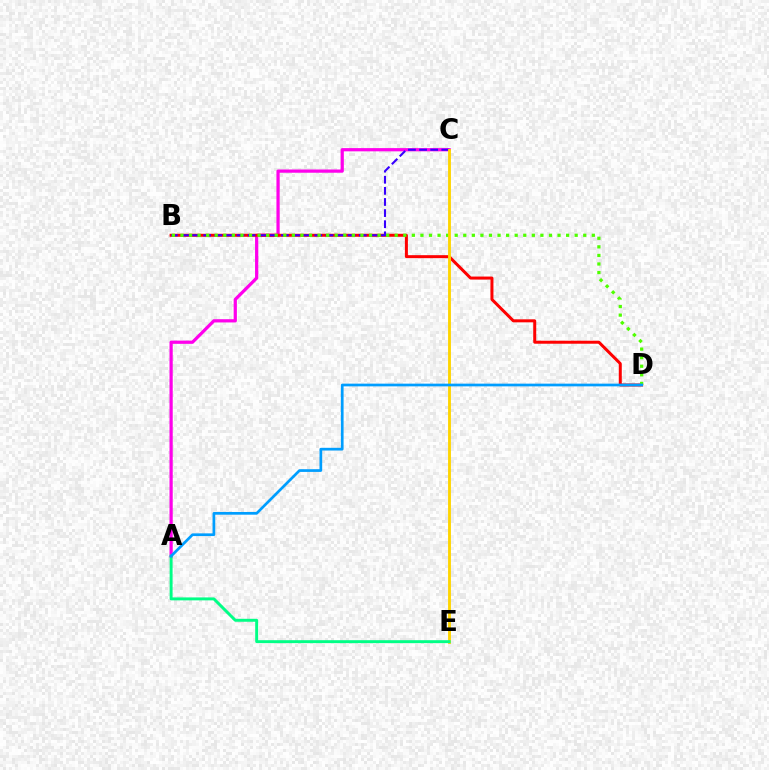{('A', 'C'): [{'color': '#ff00ed', 'line_style': 'solid', 'thickness': 2.32}], ('B', 'D'): [{'color': '#ff0000', 'line_style': 'solid', 'thickness': 2.16}, {'color': '#4fff00', 'line_style': 'dotted', 'thickness': 2.33}], ('B', 'C'): [{'color': '#3700ff', 'line_style': 'dashed', 'thickness': 1.51}], ('C', 'E'): [{'color': '#ffd500', 'line_style': 'solid', 'thickness': 2.06}], ('A', 'E'): [{'color': '#00ff86', 'line_style': 'solid', 'thickness': 2.12}], ('A', 'D'): [{'color': '#009eff', 'line_style': 'solid', 'thickness': 1.95}]}